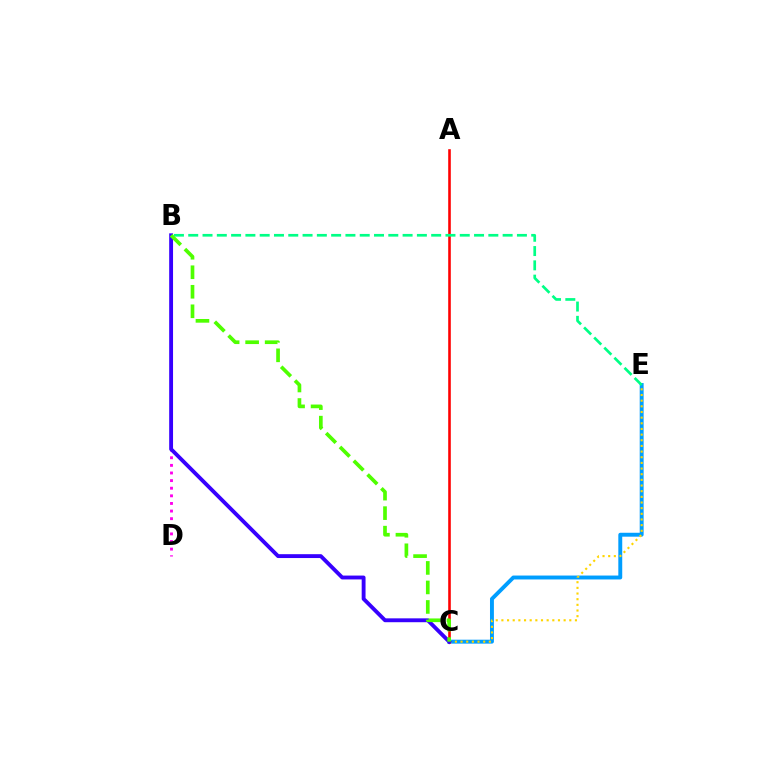{('C', 'E'): [{'color': '#009eff', 'line_style': 'solid', 'thickness': 2.82}, {'color': '#ffd500', 'line_style': 'dotted', 'thickness': 1.54}], ('A', 'C'): [{'color': '#ff0000', 'line_style': 'solid', 'thickness': 1.86}], ('B', 'D'): [{'color': '#ff00ed', 'line_style': 'dotted', 'thickness': 2.07}], ('B', 'E'): [{'color': '#00ff86', 'line_style': 'dashed', 'thickness': 1.94}], ('B', 'C'): [{'color': '#3700ff', 'line_style': 'solid', 'thickness': 2.78}, {'color': '#4fff00', 'line_style': 'dashed', 'thickness': 2.65}]}